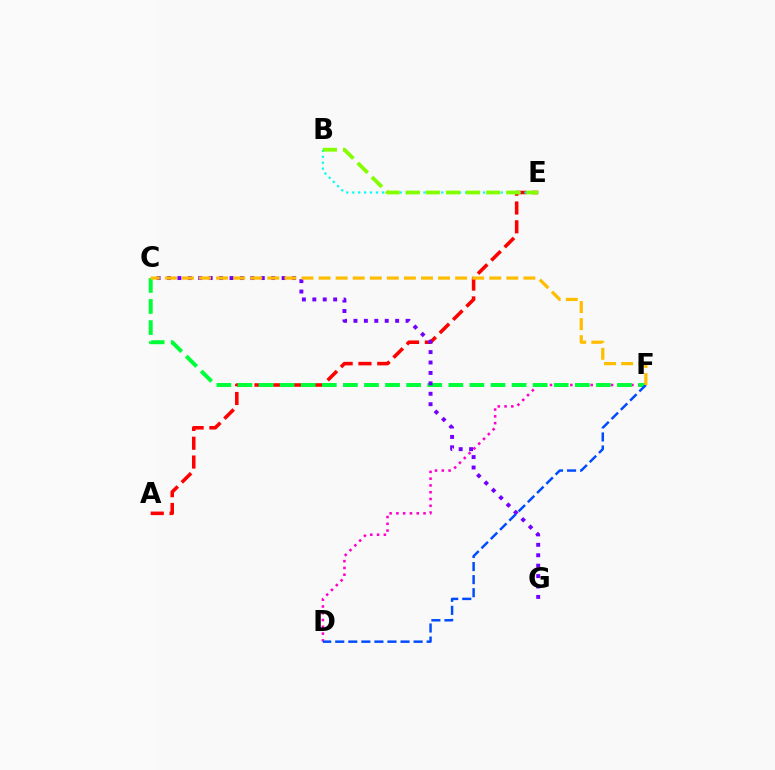{('A', 'E'): [{'color': '#ff0000', 'line_style': 'dashed', 'thickness': 2.55}], ('D', 'F'): [{'color': '#ff00cf', 'line_style': 'dotted', 'thickness': 1.84}, {'color': '#004bff', 'line_style': 'dashed', 'thickness': 1.77}], ('C', 'F'): [{'color': '#00ff39', 'line_style': 'dashed', 'thickness': 2.86}, {'color': '#ffbd00', 'line_style': 'dashed', 'thickness': 2.32}], ('C', 'G'): [{'color': '#7200ff', 'line_style': 'dotted', 'thickness': 2.83}], ('B', 'E'): [{'color': '#00fff6', 'line_style': 'dotted', 'thickness': 1.61}, {'color': '#84ff00', 'line_style': 'dashed', 'thickness': 2.73}]}